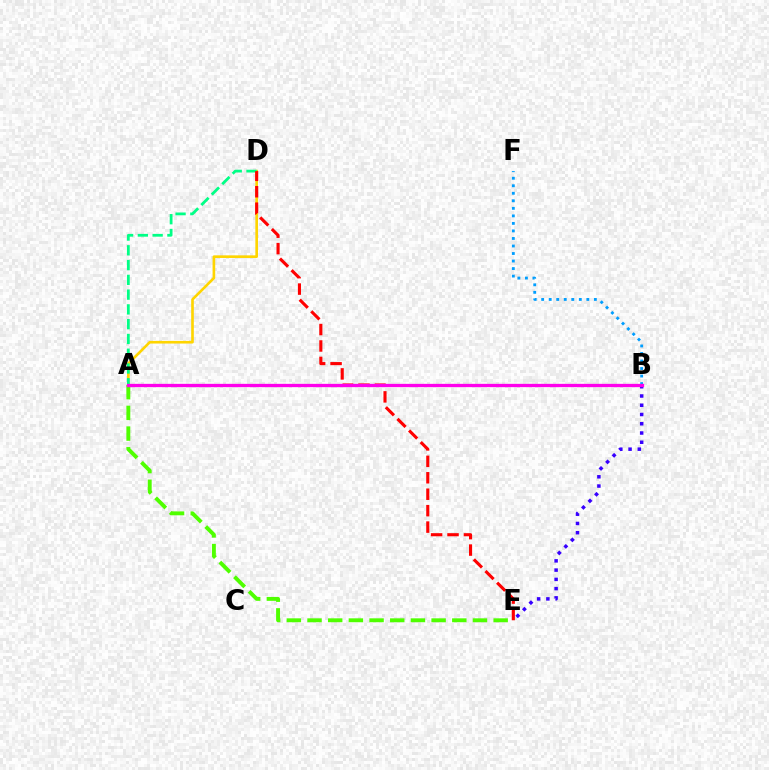{('B', 'F'): [{'color': '#009eff', 'line_style': 'dotted', 'thickness': 2.05}], ('A', 'D'): [{'color': '#ffd500', 'line_style': 'solid', 'thickness': 1.9}, {'color': '#00ff86', 'line_style': 'dashed', 'thickness': 2.01}], ('B', 'E'): [{'color': '#3700ff', 'line_style': 'dotted', 'thickness': 2.51}], ('A', 'E'): [{'color': '#4fff00', 'line_style': 'dashed', 'thickness': 2.81}], ('D', 'E'): [{'color': '#ff0000', 'line_style': 'dashed', 'thickness': 2.23}], ('A', 'B'): [{'color': '#ff00ed', 'line_style': 'solid', 'thickness': 2.37}]}